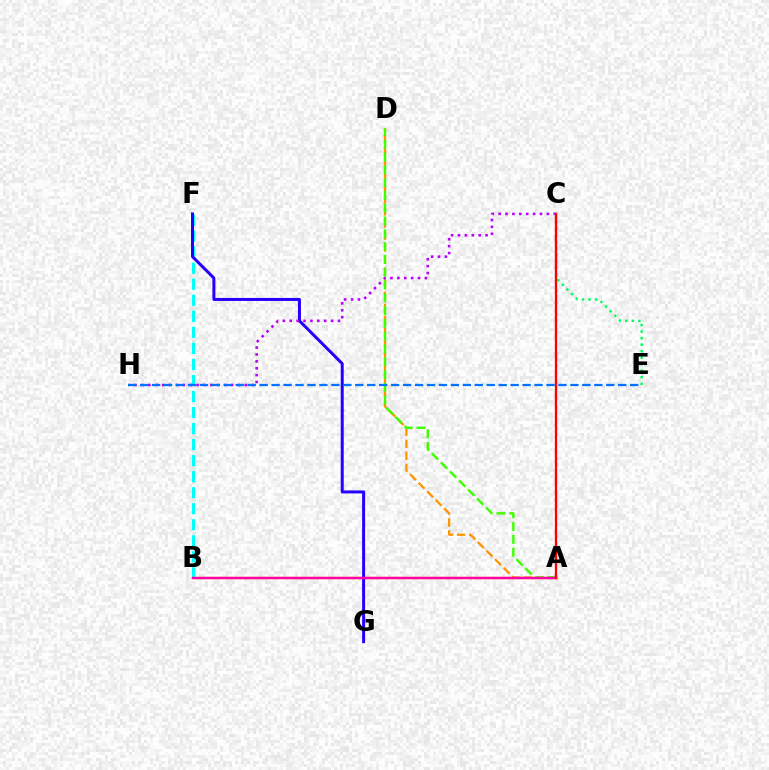{('A', 'B'): [{'color': '#d1ff00', 'line_style': 'solid', 'thickness': 1.67}, {'color': '#ff00ac', 'line_style': 'solid', 'thickness': 1.79}], ('B', 'F'): [{'color': '#00fff6', 'line_style': 'dashed', 'thickness': 2.18}], ('F', 'G'): [{'color': '#2500ff', 'line_style': 'solid', 'thickness': 2.16}], ('C', 'H'): [{'color': '#b900ff', 'line_style': 'dotted', 'thickness': 1.87}], ('A', 'D'): [{'color': '#ff9400', 'line_style': 'dashed', 'thickness': 1.64}, {'color': '#3dff00', 'line_style': 'dashed', 'thickness': 1.74}], ('C', 'E'): [{'color': '#00ff5c', 'line_style': 'dotted', 'thickness': 1.77}], ('A', 'C'): [{'color': '#ff0000', 'line_style': 'solid', 'thickness': 1.69}], ('E', 'H'): [{'color': '#0074ff', 'line_style': 'dashed', 'thickness': 1.62}]}